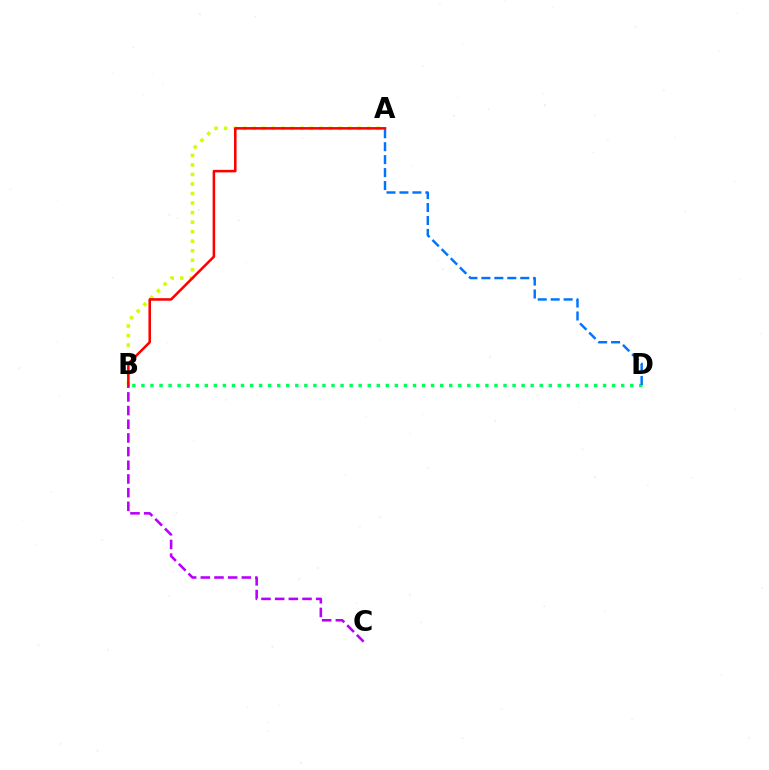{('A', 'B'): [{'color': '#d1ff00', 'line_style': 'dotted', 'thickness': 2.59}, {'color': '#ff0000', 'line_style': 'solid', 'thickness': 1.84}], ('B', 'C'): [{'color': '#b900ff', 'line_style': 'dashed', 'thickness': 1.86}], ('B', 'D'): [{'color': '#00ff5c', 'line_style': 'dotted', 'thickness': 2.46}], ('A', 'D'): [{'color': '#0074ff', 'line_style': 'dashed', 'thickness': 1.76}]}